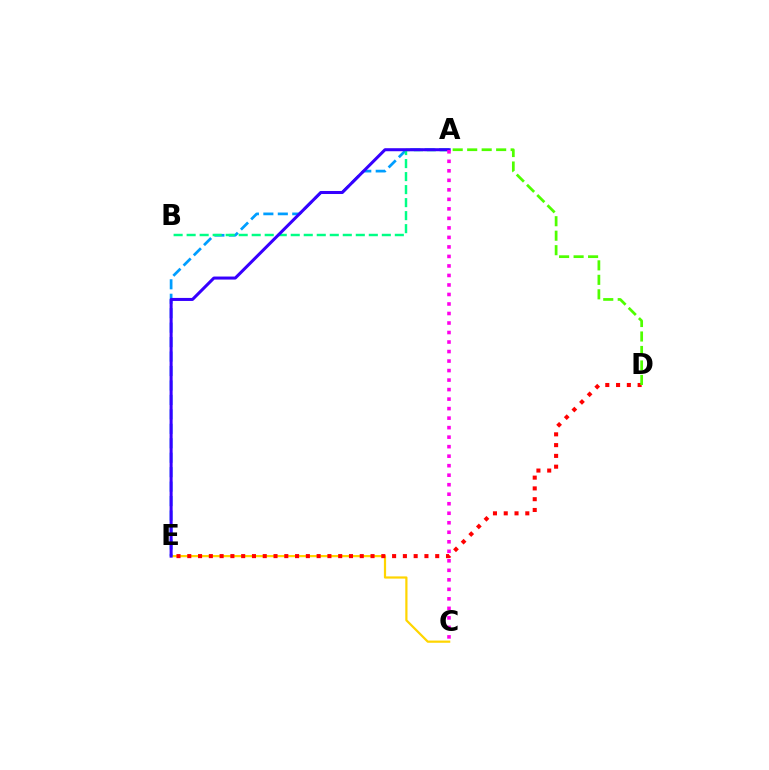{('C', 'E'): [{'color': '#ffd500', 'line_style': 'solid', 'thickness': 1.59}], ('A', 'E'): [{'color': '#009eff', 'line_style': 'dashed', 'thickness': 1.96}, {'color': '#3700ff', 'line_style': 'solid', 'thickness': 2.18}], ('A', 'B'): [{'color': '#00ff86', 'line_style': 'dashed', 'thickness': 1.77}], ('A', 'C'): [{'color': '#ff00ed', 'line_style': 'dotted', 'thickness': 2.58}], ('D', 'E'): [{'color': '#ff0000', 'line_style': 'dotted', 'thickness': 2.93}], ('A', 'D'): [{'color': '#4fff00', 'line_style': 'dashed', 'thickness': 1.97}]}